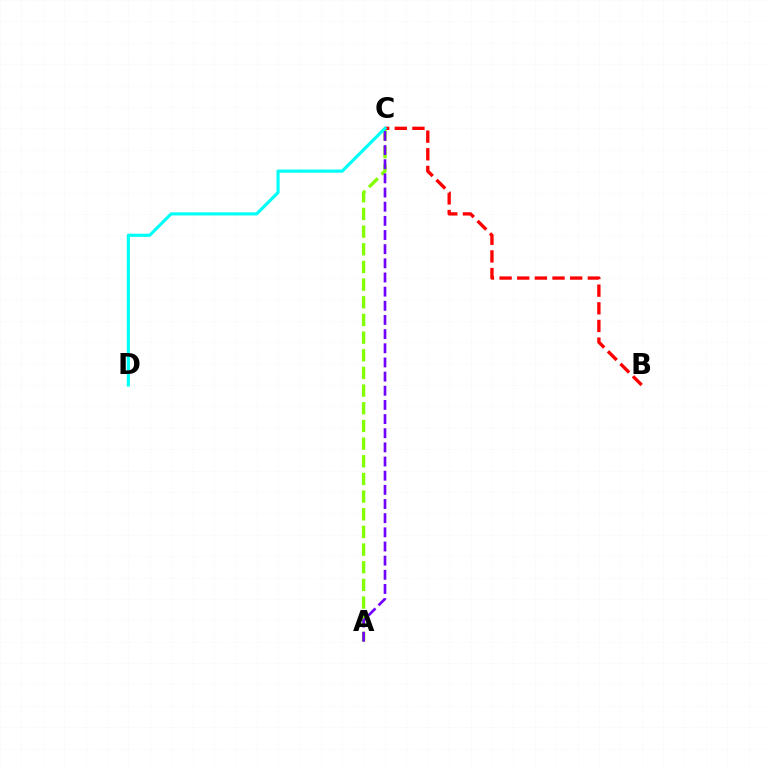{('A', 'C'): [{'color': '#84ff00', 'line_style': 'dashed', 'thickness': 2.4}, {'color': '#7200ff', 'line_style': 'dashed', 'thickness': 1.92}], ('B', 'C'): [{'color': '#ff0000', 'line_style': 'dashed', 'thickness': 2.4}], ('C', 'D'): [{'color': '#00fff6', 'line_style': 'solid', 'thickness': 2.26}]}